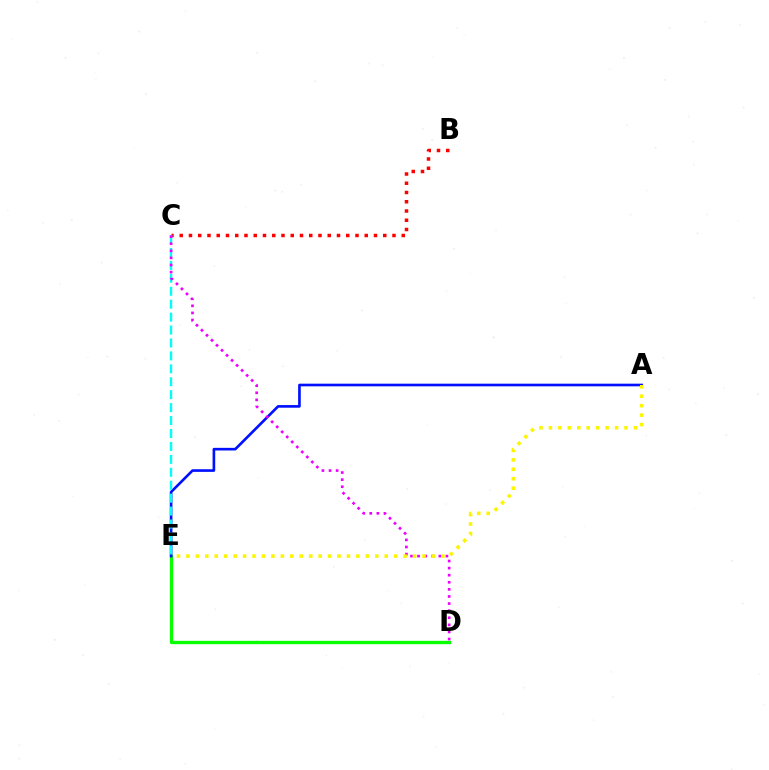{('B', 'C'): [{'color': '#ff0000', 'line_style': 'dotted', 'thickness': 2.51}], ('D', 'E'): [{'color': '#08ff00', 'line_style': 'solid', 'thickness': 2.39}], ('A', 'E'): [{'color': '#0010ff', 'line_style': 'solid', 'thickness': 1.9}, {'color': '#fcf500', 'line_style': 'dotted', 'thickness': 2.57}], ('C', 'E'): [{'color': '#00fff6', 'line_style': 'dashed', 'thickness': 1.76}], ('C', 'D'): [{'color': '#ee00ff', 'line_style': 'dotted', 'thickness': 1.93}]}